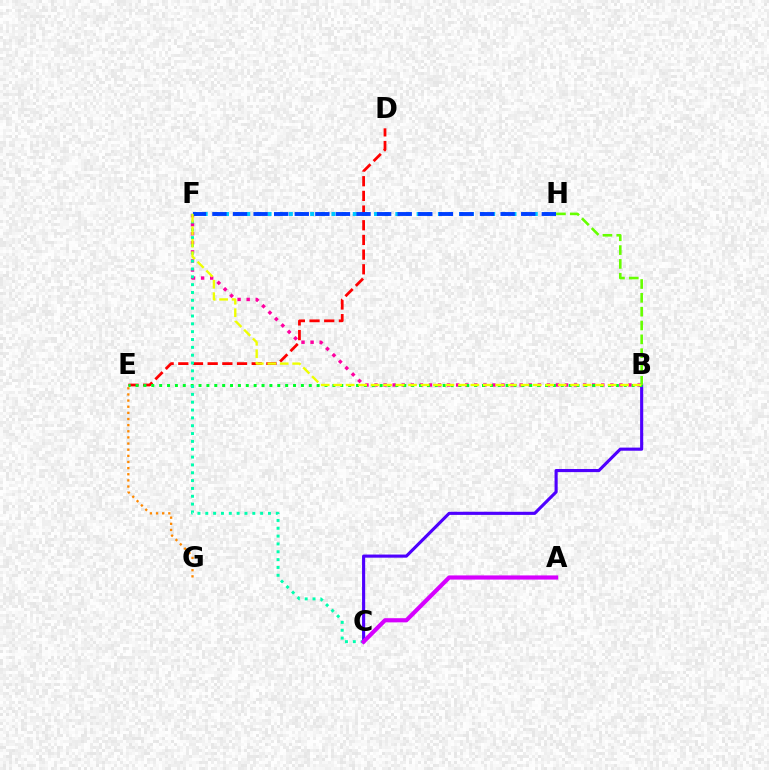{('D', 'E'): [{'color': '#ff0000', 'line_style': 'dashed', 'thickness': 1.99}], ('B', 'F'): [{'color': '#ff00a0', 'line_style': 'dotted', 'thickness': 2.46}, {'color': '#eeff00', 'line_style': 'dashed', 'thickness': 1.69}], ('B', 'C'): [{'color': '#4f00ff', 'line_style': 'solid', 'thickness': 2.25}], ('B', 'E'): [{'color': '#00ff27', 'line_style': 'dotted', 'thickness': 2.14}], ('E', 'G'): [{'color': '#ff8800', 'line_style': 'dotted', 'thickness': 1.67}], ('F', 'H'): [{'color': '#00c7ff', 'line_style': 'dotted', 'thickness': 2.89}, {'color': '#003fff', 'line_style': 'dashed', 'thickness': 2.8}], ('C', 'F'): [{'color': '#00ffaf', 'line_style': 'dotted', 'thickness': 2.13}], ('B', 'H'): [{'color': '#66ff00', 'line_style': 'dashed', 'thickness': 1.88}], ('A', 'C'): [{'color': '#d600ff', 'line_style': 'solid', 'thickness': 3.0}]}